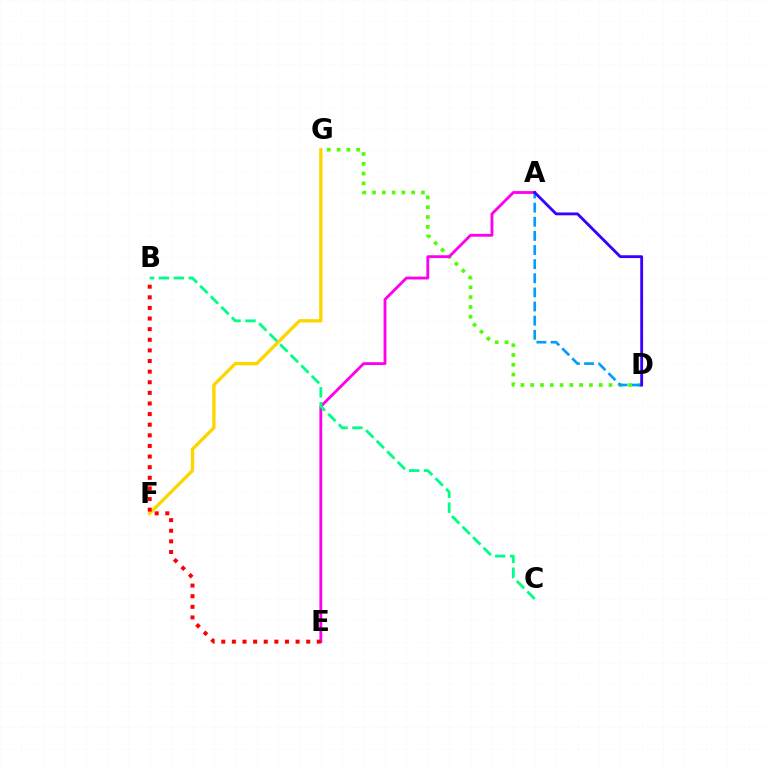{('D', 'G'): [{'color': '#4fff00', 'line_style': 'dotted', 'thickness': 2.66}], ('A', 'D'): [{'color': '#009eff', 'line_style': 'dashed', 'thickness': 1.92}, {'color': '#3700ff', 'line_style': 'solid', 'thickness': 2.04}], ('A', 'E'): [{'color': '#ff00ed', 'line_style': 'solid', 'thickness': 2.04}], ('F', 'G'): [{'color': '#ffd500', 'line_style': 'solid', 'thickness': 2.39}], ('B', 'E'): [{'color': '#ff0000', 'line_style': 'dotted', 'thickness': 2.88}], ('B', 'C'): [{'color': '#00ff86', 'line_style': 'dashed', 'thickness': 2.02}]}